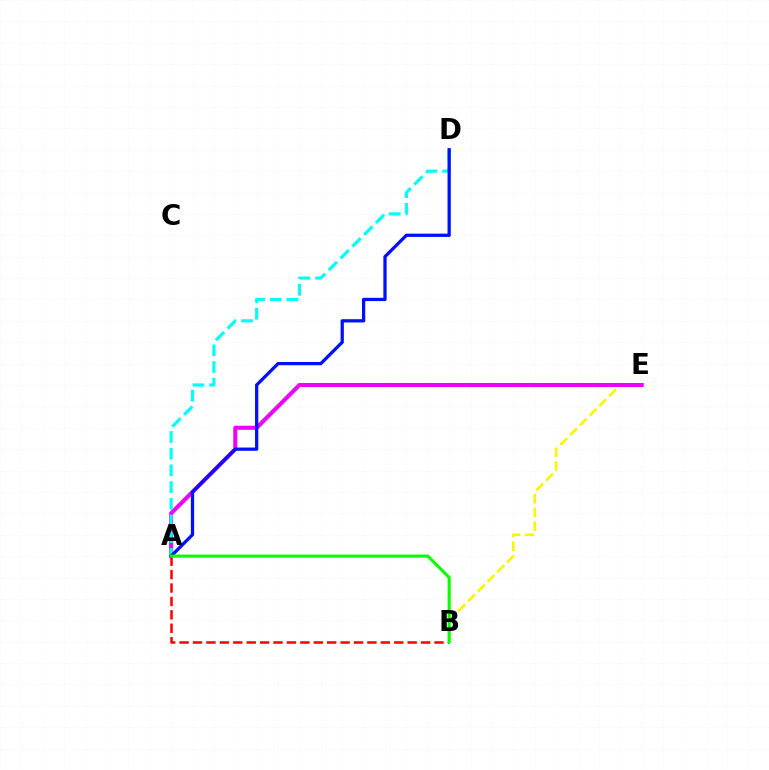{('B', 'E'): [{'color': '#fcf500', 'line_style': 'dashed', 'thickness': 1.87}], ('A', 'E'): [{'color': '#ee00ff', 'line_style': 'solid', 'thickness': 2.92}], ('A', 'B'): [{'color': '#ff0000', 'line_style': 'dashed', 'thickness': 1.82}, {'color': '#08ff00', 'line_style': 'solid', 'thickness': 2.25}], ('A', 'D'): [{'color': '#00fff6', 'line_style': 'dashed', 'thickness': 2.27}, {'color': '#0010ff', 'line_style': 'solid', 'thickness': 2.35}]}